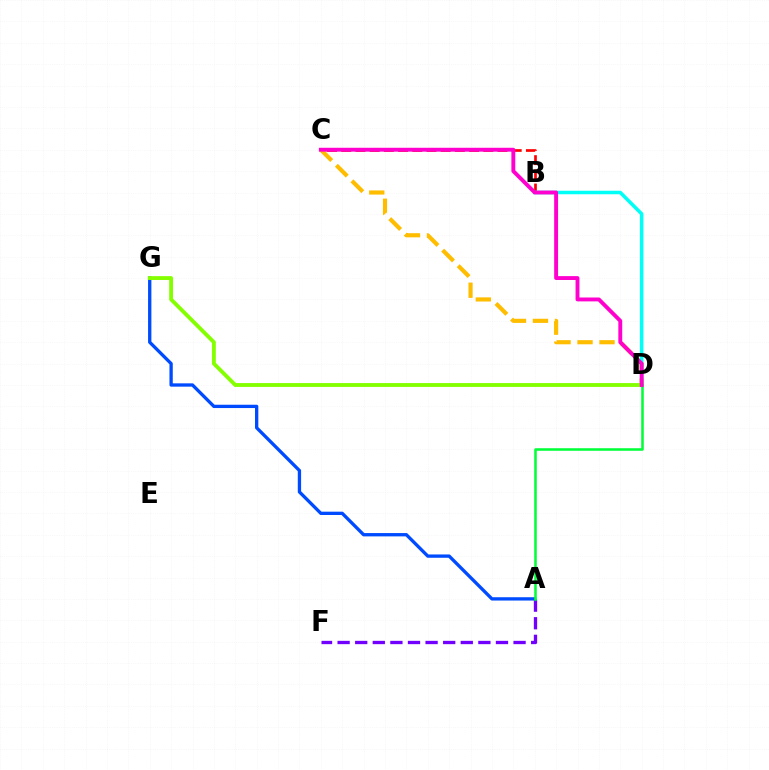{('B', 'C'): [{'color': '#ff0000', 'line_style': 'dashed', 'thickness': 1.93}], ('A', 'F'): [{'color': '#7200ff', 'line_style': 'dashed', 'thickness': 2.39}], ('C', 'D'): [{'color': '#ffbd00', 'line_style': 'dashed', 'thickness': 2.99}, {'color': '#ff00cf', 'line_style': 'solid', 'thickness': 2.8}], ('A', 'G'): [{'color': '#004bff', 'line_style': 'solid', 'thickness': 2.39}], ('B', 'D'): [{'color': '#00fff6', 'line_style': 'solid', 'thickness': 2.54}], ('D', 'G'): [{'color': '#84ff00', 'line_style': 'solid', 'thickness': 2.77}], ('A', 'D'): [{'color': '#00ff39', 'line_style': 'solid', 'thickness': 1.83}]}